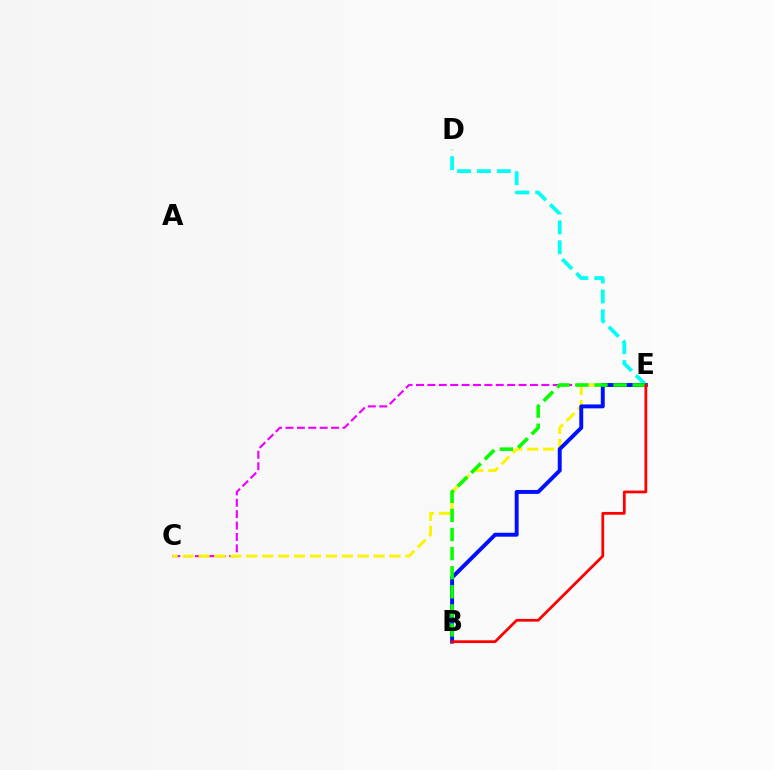{('C', 'E'): [{'color': '#ee00ff', 'line_style': 'dashed', 'thickness': 1.55}, {'color': '#fcf500', 'line_style': 'dashed', 'thickness': 2.16}], ('D', 'E'): [{'color': '#00fff6', 'line_style': 'dashed', 'thickness': 2.7}], ('B', 'E'): [{'color': '#0010ff', 'line_style': 'solid', 'thickness': 2.83}, {'color': '#08ff00', 'line_style': 'dashed', 'thickness': 2.59}, {'color': '#ff0000', 'line_style': 'solid', 'thickness': 1.99}]}